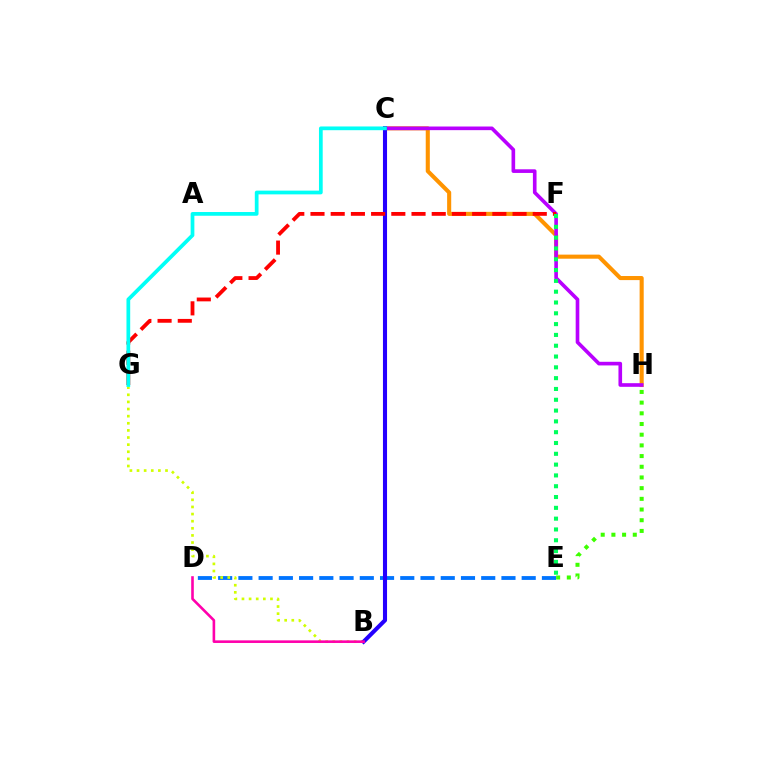{('D', 'E'): [{'color': '#0074ff', 'line_style': 'dashed', 'thickness': 2.75}], ('C', 'H'): [{'color': '#ff9400', 'line_style': 'solid', 'thickness': 2.94}, {'color': '#b900ff', 'line_style': 'solid', 'thickness': 2.62}], ('B', 'G'): [{'color': '#d1ff00', 'line_style': 'dotted', 'thickness': 1.93}], ('B', 'C'): [{'color': '#2500ff', 'line_style': 'solid', 'thickness': 2.94}], ('F', 'G'): [{'color': '#ff0000', 'line_style': 'dashed', 'thickness': 2.75}], ('B', 'D'): [{'color': '#ff00ac', 'line_style': 'solid', 'thickness': 1.87}], ('E', 'H'): [{'color': '#3dff00', 'line_style': 'dotted', 'thickness': 2.9}], ('C', 'G'): [{'color': '#00fff6', 'line_style': 'solid', 'thickness': 2.69}], ('E', 'F'): [{'color': '#00ff5c', 'line_style': 'dotted', 'thickness': 2.94}]}